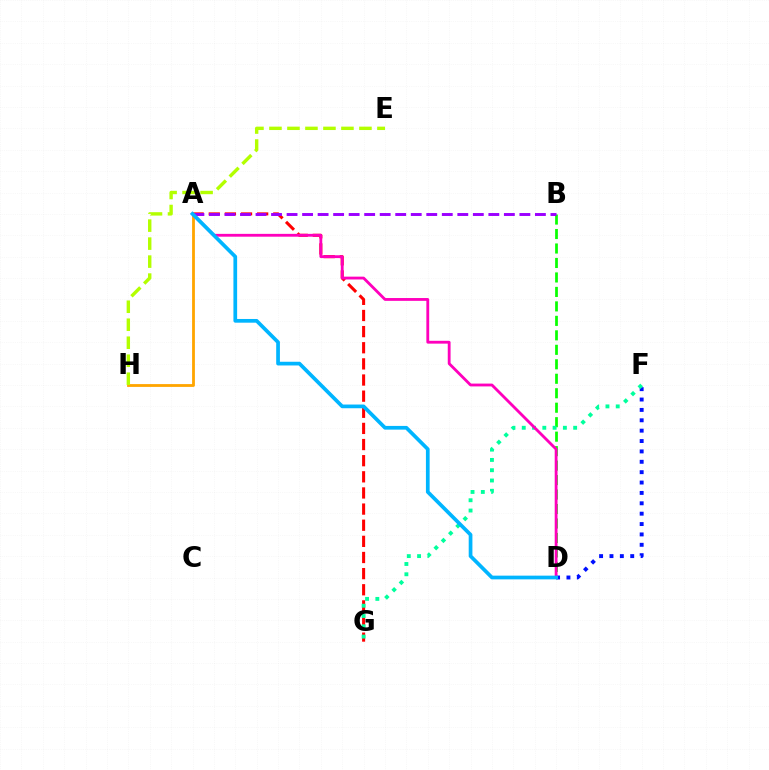{('A', 'G'): [{'color': '#ff0000', 'line_style': 'dashed', 'thickness': 2.19}], ('A', 'H'): [{'color': '#ffa500', 'line_style': 'solid', 'thickness': 2.02}], ('D', 'F'): [{'color': '#0010ff', 'line_style': 'dotted', 'thickness': 2.82}], ('B', 'D'): [{'color': '#08ff00', 'line_style': 'dashed', 'thickness': 1.97}], ('F', 'G'): [{'color': '#00ff9d', 'line_style': 'dotted', 'thickness': 2.79}], ('A', 'B'): [{'color': '#9b00ff', 'line_style': 'dashed', 'thickness': 2.11}], ('A', 'D'): [{'color': '#ff00bd', 'line_style': 'solid', 'thickness': 2.03}, {'color': '#00b5ff', 'line_style': 'solid', 'thickness': 2.67}], ('E', 'H'): [{'color': '#b3ff00', 'line_style': 'dashed', 'thickness': 2.44}]}